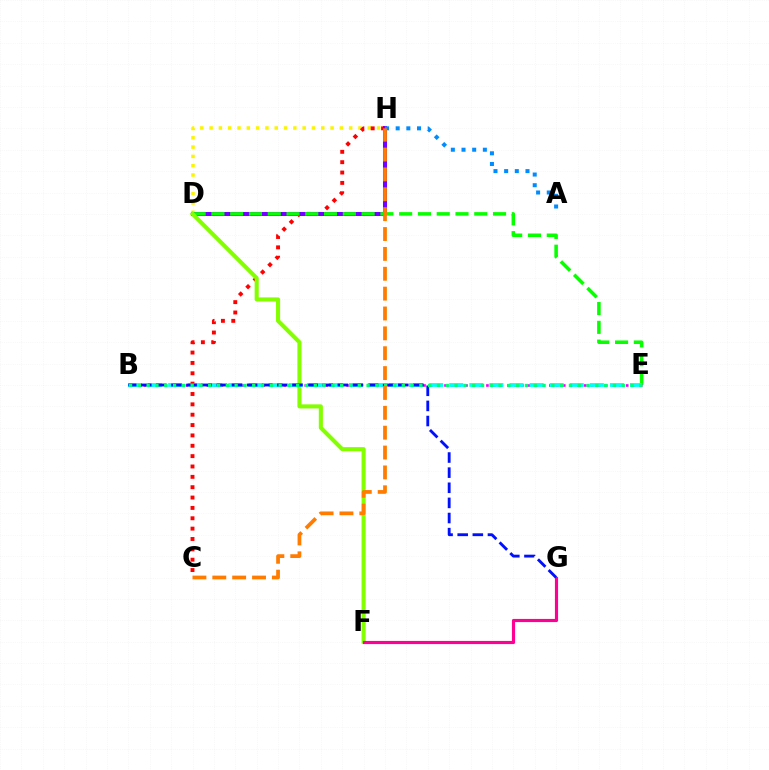{('D', 'H'): [{'color': '#fcf500', 'line_style': 'dotted', 'thickness': 2.53}, {'color': '#7200ff', 'line_style': 'solid', 'thickness': 2.9}], ('C', 'H'): [{'color': '#ff0000', 'line_style': 'dotted', 'thickness': 2.81}, {'color': '#ff7c00', 'line_style': 'dashed', 'thickness': 2.7}], ('D', 'E'): [{'color': '#08ff00', 'line_style': 'dashed', 'thickness': 2.55}], ('D', 'F'): [{'color': '#84ff00', 'line_style': 'solid', 'thickness': 2.94}], ('B', 'E'): [{'color': '#ee00ff', 'line_style': 'dotted', 'thickness': 1.9}, {'color': '#00fff6', 'line_style': 'dashed', 'thickness': 2.73}, {'color': '#00ff74', 'line_style': 'dotted', 'thickness': 2.39}], ('A', 'H'): [{'color': '#008cff', 'line_style': 'dotted', 'thickness': 2.9}], ('F', 'G'): [{'color': '#ff0094', 'line_style': 'solid', 'thickness': 2.28}], ('B', 'G'): [{'color': '#0010ff', 'line_style': 'dashed', 'thickness': 2.05}]}